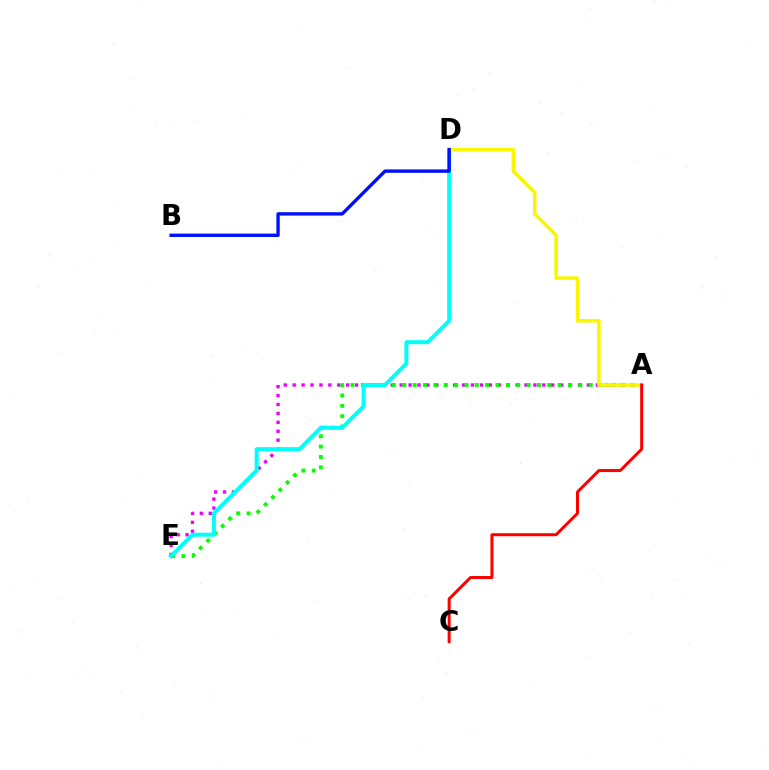{('A', 'E'): [{'color': '#ee00ff', 'line_style': 'dotted', 'thickness': 2.42}, {'color': '#08ff00', 'line_style': 'dotted', 'thickness': 2.81}], ('D', 'E'): [{'color': '#00fff6', 'line_style': 'solid', 'thickness': 2.88}], ('A', 'D'): [{'color': '#fcf500', 'line_style': 'solid', 'thickness': 2.51}], ('B', 'D'): [{'color': '#0010ff', 'line_style': 'solid', 'thickness': 2.43}], ('A', 'C'): [{'color': '#ff0000', 'line_style': 'solid', 'thickness': 2.17}]}